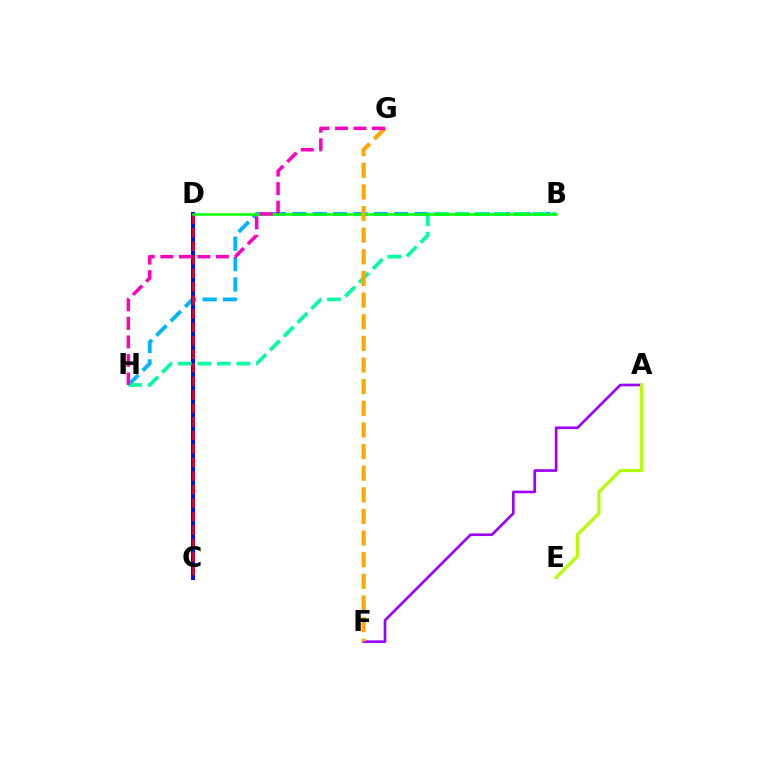{('B', 'H'): [{'color': '#00b5ff', 'line_style': 'dashed', 'thickness': 2.76}, {'color': '#00ff9d', 'line_style': 'dashed', 'thickness': 2.65}], ('C', 'D'): [{'color': '#0010ff', 'line_style': 'solid', 'thickness': 2.86}, {'color': '#ff0000', 'line_style': 'dashed', 'thickness': 1.84}], ('A', 'F'): [{'color': '#9b00ff', 'line_style': 'solid', 'thickness': 1.91}], ('B', 'D'): [{'color': '#08ff00', 'line_style': 'solid', 'thickness': 1.82}], ('F', 'G'): [{'color': '#ffa500', 'line_style': 'dashed', 'thickness': 2.94}], ('G', 'H'): [{'color': '#ff00bd', 'line_style': 'dashed', 'thickness': 2.52}], ('A', 'E'): [{'color': '#b3ff00', 'line_style': 'solid', 'thickness': 2.29}]}